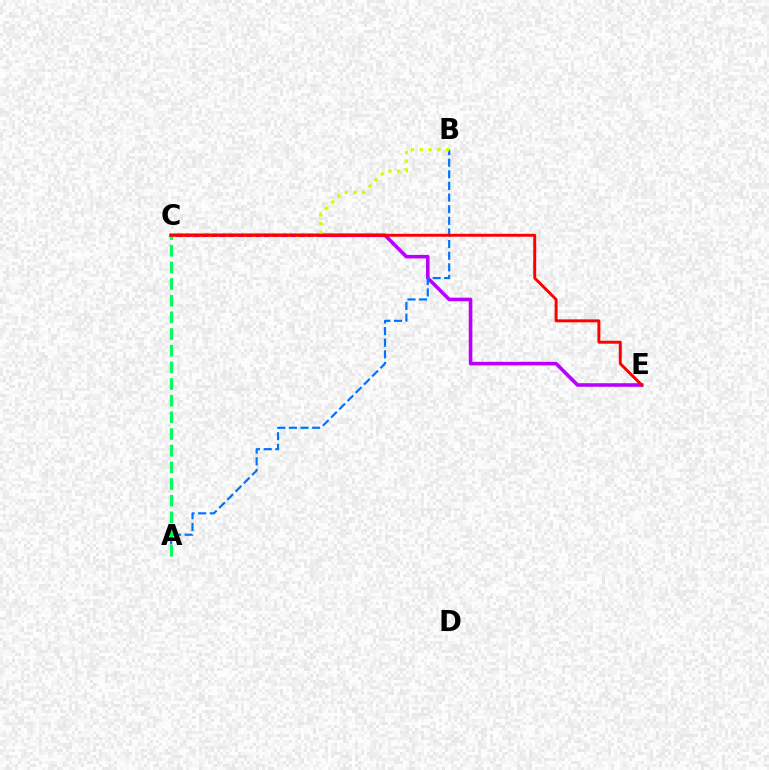{('C', 'E'): [{'color': '#b900ff', 'line_style': 'solid', 'thickness': 2.58}, {'color': '#ff0000', 'line_style': 'solid', 'thickness': 2.12}], ('A', 'B'): [{'color': '#0074ff', 'line_style': 'dashed', 'thickness': 1.58}], ('A', 'C'): [{'color': '#00ff5c', 'line_style': 'dashed', 'thickness': 2.26}], ('B', 'C'): [{'color': '#d1ff00', 'line_style': 'dotted', 'thickness': 2.38}]}